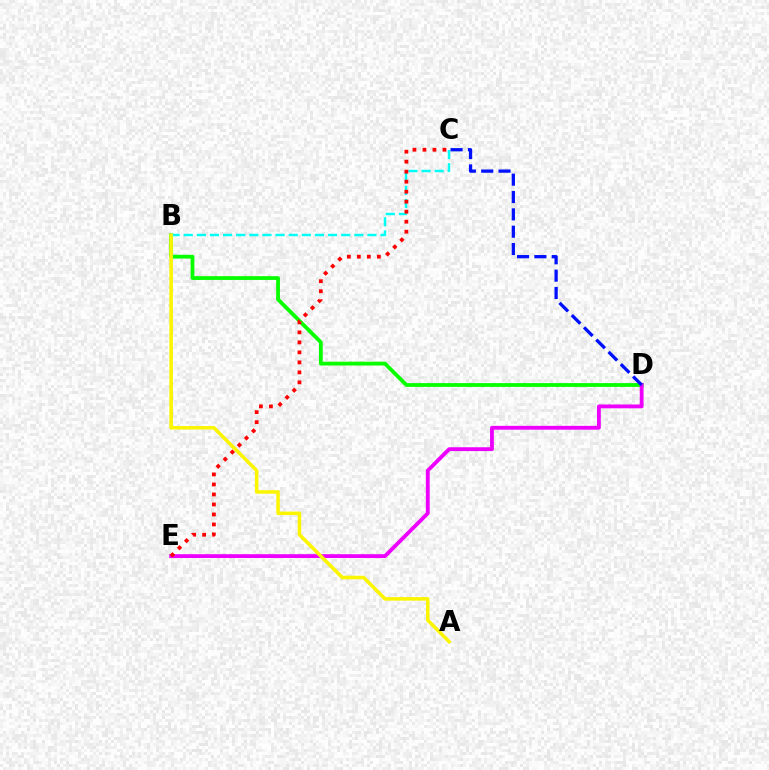{('B', 'D'): [{'color': '#08ff00', 'line_style': 'solid', 'thickness': 2.74}], ('D', 'E'): [{'color': '#ee00ff', 'line_style': 'solid', 'thickness': 2.76}], ('B', 'C'): [{'color': '#00fff6', 'line_style': 'dashed', 'thickness': 1.78}], ('C', 'D'): [{'color': '#0010ff', 'line_style': 'dashed', 'thickness': 2.36}], ('C', 'E'): [{'color': '#ff0000', 'line_style': 'dotted', 'thickness': 2.72}], ('A', 'B'): [{'color': '#fcf500', 'line_style': 'solid', 'thickness': 2.55}]}